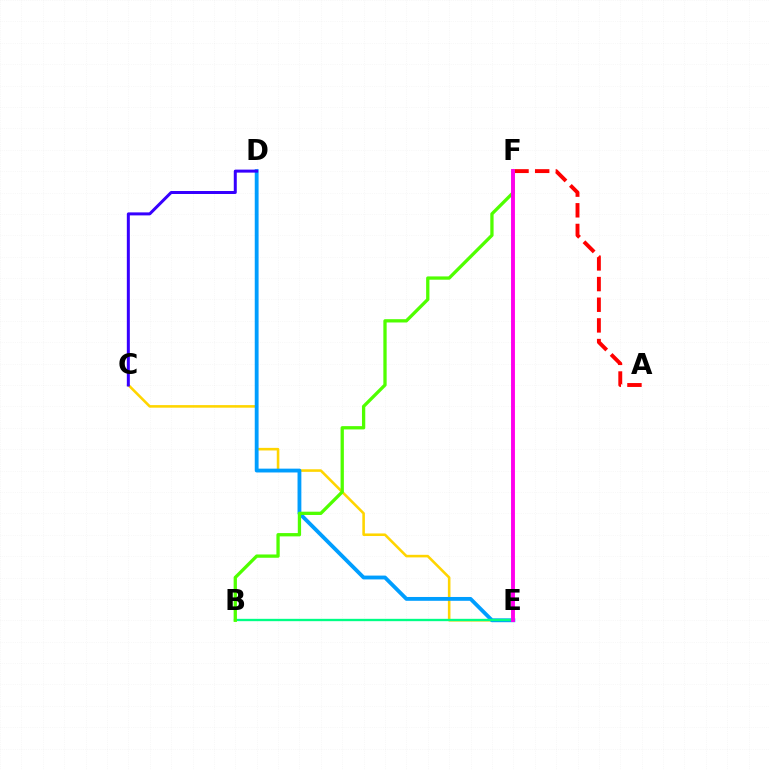{('C', 'E'): [{'color': '#ffd500', 'line_style': 'solid', 'thickness': 1.86}], ('A', 'F'): [{'color': '#ff0000', 'line_style': 'dashed', 'thickness': 2.81}], ('D', 'E'): [{'color': '#009eff', 'line_style': 'solid', 'thickness': 2.76}], ('C', 'D'): [{'color': '#3700ff', 'line_style': 'solid', 'thickness': 2.16}], ('B', 'E'): [{'color': '#00ff86', 'line_style': 'solid', 'thickness': 1.69}], ('B', 'F'): [{'color': '#4fff00', 'line_style': 'solid', 'thickness': 2.37}], ('E', 'F'): [{'color': '#ff00ed', 'line_style': 'solid', 'thickness': 2.8}]}